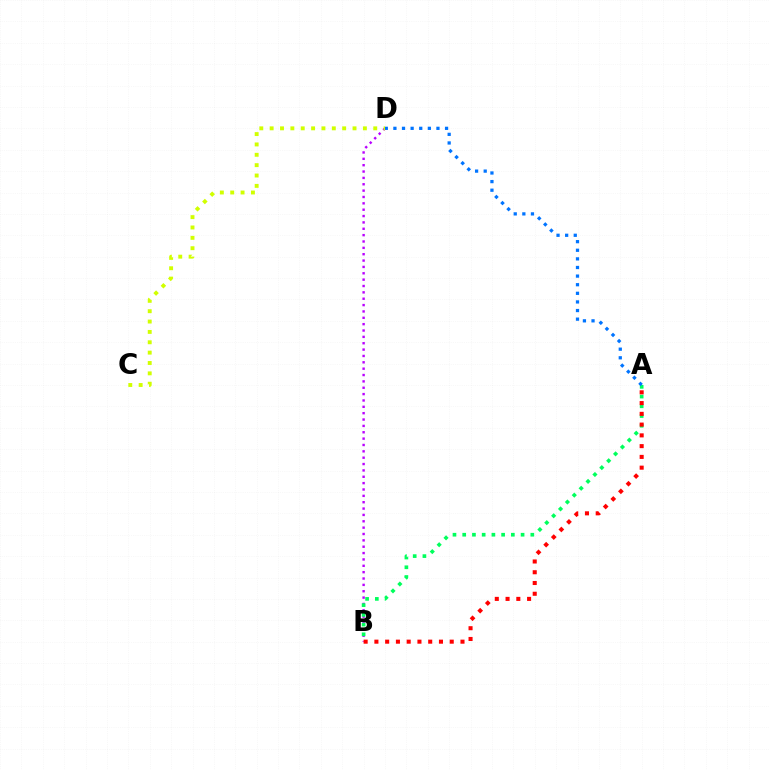{('B', 'D'): [{'color': '#b900ff', 'line_style': 'dotted', 'thickness': 1.73}], ('A', 'B'): [{'color': '#00ff5c', 'line_style': 'dotted', 'thickness': 2.64}, {'color': '#ff0000', 'line_style': 'dotted', 'thickness': 2.92}], ('C', 'D'): [{'color': '#d1ff00', 'line_style': 'dotted', 'thickness': 2.81}], ('A', 'D'): [{'color': '#0074ff', 'line_style': 'dotted', 'thickness': 2.34}]}